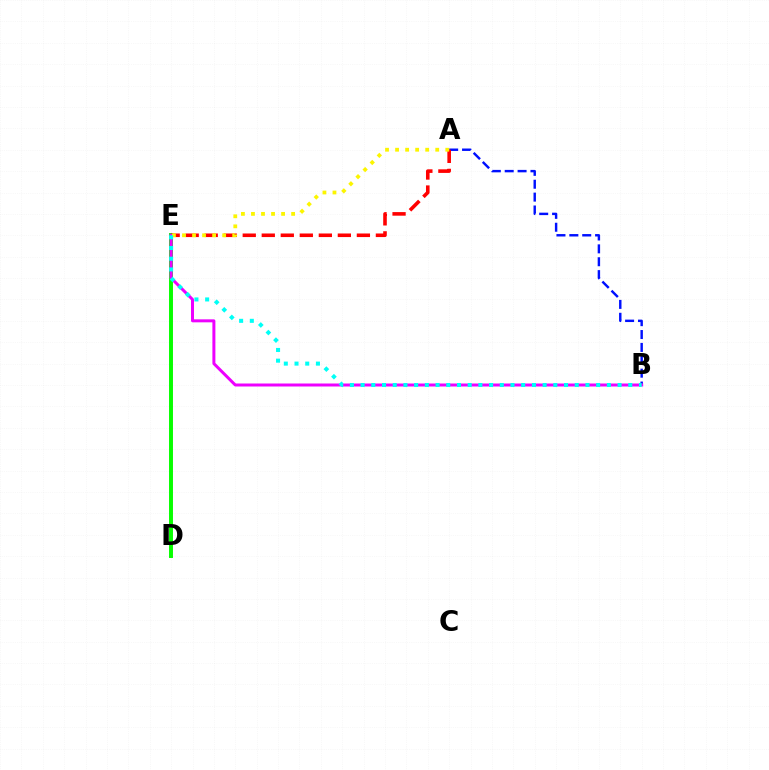{('A', 'B'): [{'color': '#0010ff', 'line_style': 'dashed', 'thickness': 1.75}], ('D', 'E'): [{'color': '#08ff00', 'line_style': 'solid', 'thickness': 2.84}], ('A', 'E'): [{'color': '#ff0000', 'line_style': 'dashed', 'thickness': 2.58}, {'color': '#fcf500', 'line_style': 'dotted', 'thickness': 2.73}], ('B', 'E'): [{'color': '#ee00ff', 'line_style': 'solid', 'thickness': 2.15}, {'color': '#00fff6', 'line_style': 'dotted', 'thickness': 2.91}]}